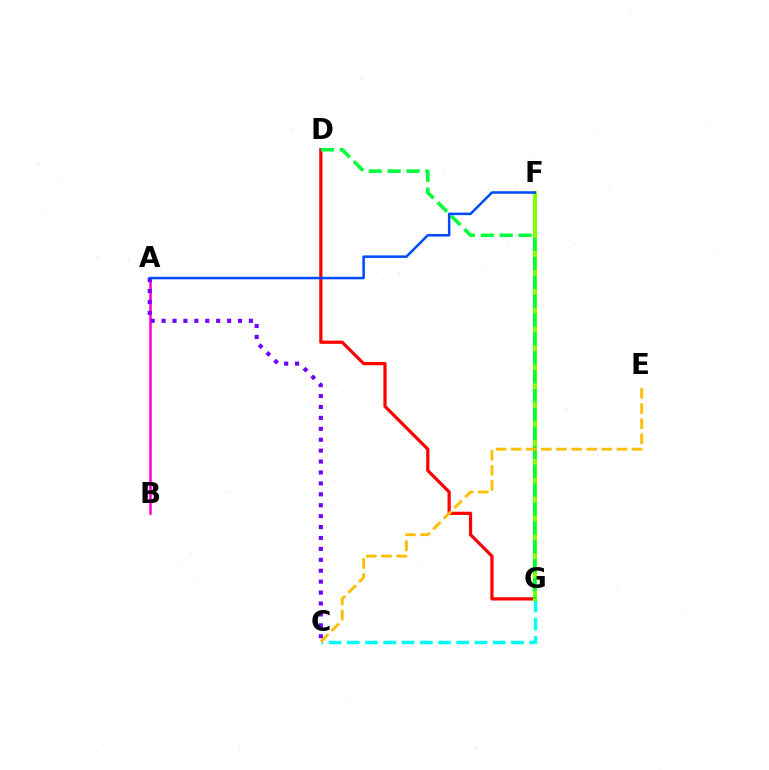{('D', 'G'): [{'color': '#ff0000', 'line_style': 'solid', 'thickness': 2.32}, {'color': '#00ff39', 'line_style': 'dashed', 'thickness': 2.57}], ('C', 'G'): [{'color': '#00fff6', 'line_style': 'dashed', 'thickness': 2.48}], ('A', 'B'): [{'color': '#ff00cf', 'line_style': 'solid', 'thickness': 1.83}], ('A', 'C'): [{'color': '#7200ff', 'line_style': 'dotted', 'thickness': 2.97}], ('F', 'G'): [{'color': '#84ff00', 'line_style': 'solid', 'thickness': 2.97}], ('A', 'F'): [{'color': '#004bff', 'line_style': 'solid', 'thickness': 1.82}], ('C', 'E'): [{'color': '#ffbd00', 'line_style': 'dashed', 'thickness': 2.05}]}